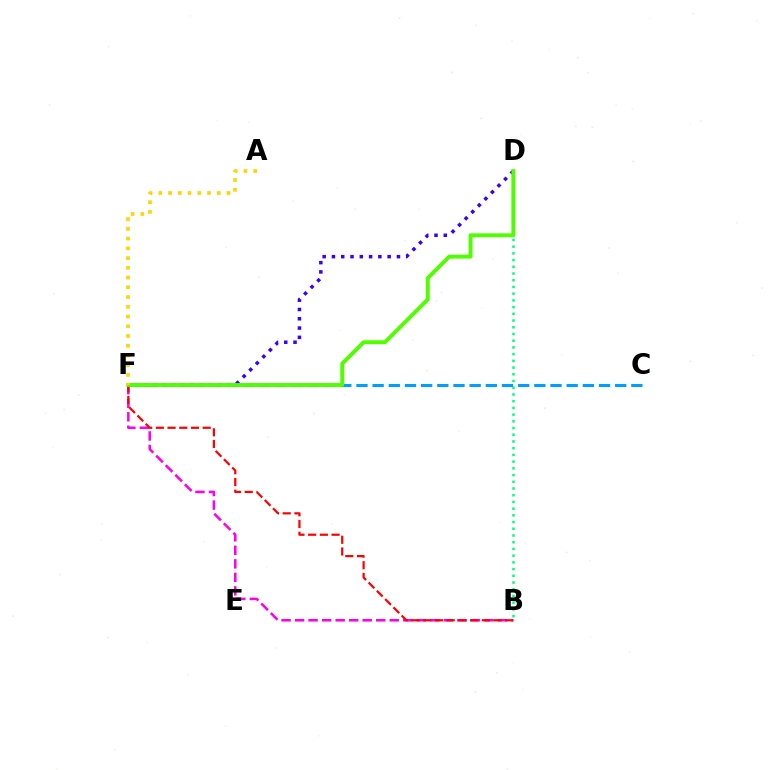{('B', 'D'): [{'color': '#00ff86', 'line_style': 'dotted', 'thickness': 1.83}], ('B', 'F'): [{'color': '#ff00ed', 'line_style': 'dashed', 'thickness': 1.84}, {'color': '#ff0000', 'line_style': 'dashed', 'thickness': 1.59}], ('C', 'F'): [{'color': '#009eff', 'line_style': 'dashed', 'thickness': 2.2}], ('D', 'F'): [{'color': '#3700ff', 'line_style': 'dotted', 'thickness': 2.52}, {'color': '#4fff00', 'line_style': 'solid', 'thickness': 2.81}], ('A', 'F'): [{'color': '#ffd500', 'line_style': 'dotted', 'thickness': 2.65}]}